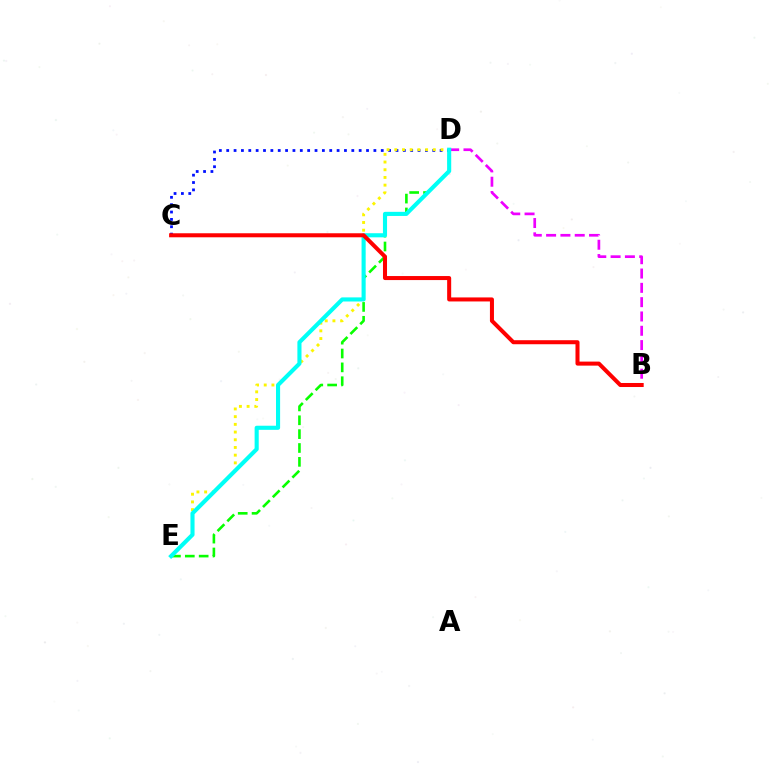{('C', 'D'): [{'color': '#0010ff', 'line_style': 'dotted', 'thickness': 2.0}], ('D', 'E'): [{'color': '#fcf500', 'line_style': 'dotted', 'thickness': 2.09}, {'color': '#08ff00', 'line_style': 'dashed', 'thickness': 1.88}, {'color': '#00fff6', 'line_style': 'solid', 'thickness': 2.96}], ('B', 'D'): [{'color': '#ee00ff', 'line_style': 'dashed', 'thickness': 1.94}], ('B', 'C'): [{'color': '#ff0000', 'line_style': 'solid', 'thickness': 2.9}]}